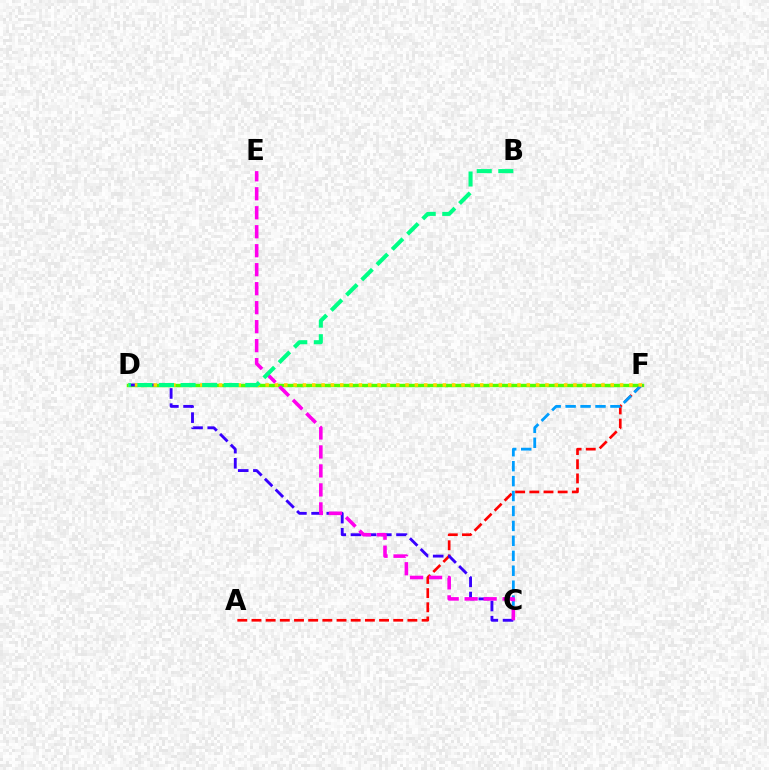{('D', 'F'): [{'color': '#4fff00', 'line_style': 'solid', 'thickness': 2.46}, {'color': '#ffd500', 'line_style': 'dotted', 'thickness': 2.53}], ('A', 'F'): [{'color': '#ff0000', 'line_style': 'dashed', 'thickness': 1.93}], ('C', 'F'): [{'color': '#009eff', 'line_style': 'dashed', 'thickness': 2.03}], ('C', 'D'): [{'color': '#3700ff', 'line_style': 'dashed', 'thickness': 2.06}], ('C', 'E'): [{'color': '#ff00ed', 'line_style': 'dashed', 'thickness': 2.58}], ('B', 'D'): [{'color': '#00ff86', 'line_style': 'dashed', 'thickness': 2.93}]}